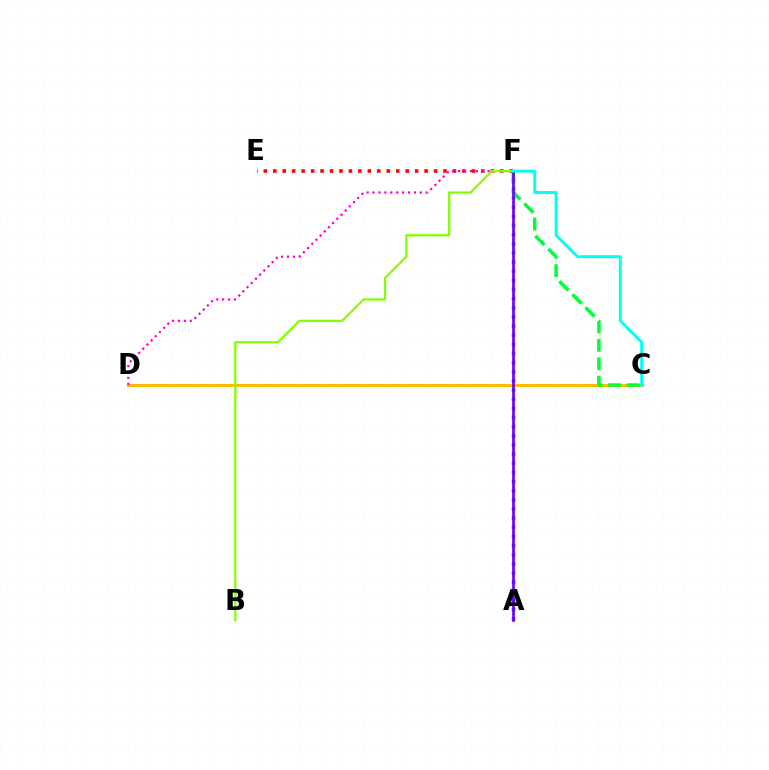{('E', 'F'): [{'color': '#ff0000', 'line_style': 'dotted', 'thickness': 2.57}], ('C', 'D'): [{'color': '#ffbd00', 'line_style': 'solid', 'thickness': 2.16}], ('D', 'F'): [{'color': '#ff00cf', 'line_style': 'dotted', 'thickness': 1.6}], ('B', 'F'): [{'color': '#84ff00', 'line_style': 'solid', 'thickness': 1.63}], ('A', 'F'): [{'color': '#004bff', 'line_style': 'dotted', 'thickness': 2.49}, {'color': '#7200ff', 'line_style': 'solid', 'thickness': 1.94}], ('C', 'F'): [{'color': '#00ff39', 'line_style': 'dashed', 'thickness': 2.51}, {'color': '#00fff6', 'line_style': 'solid', 'thickness': 2.11}]}